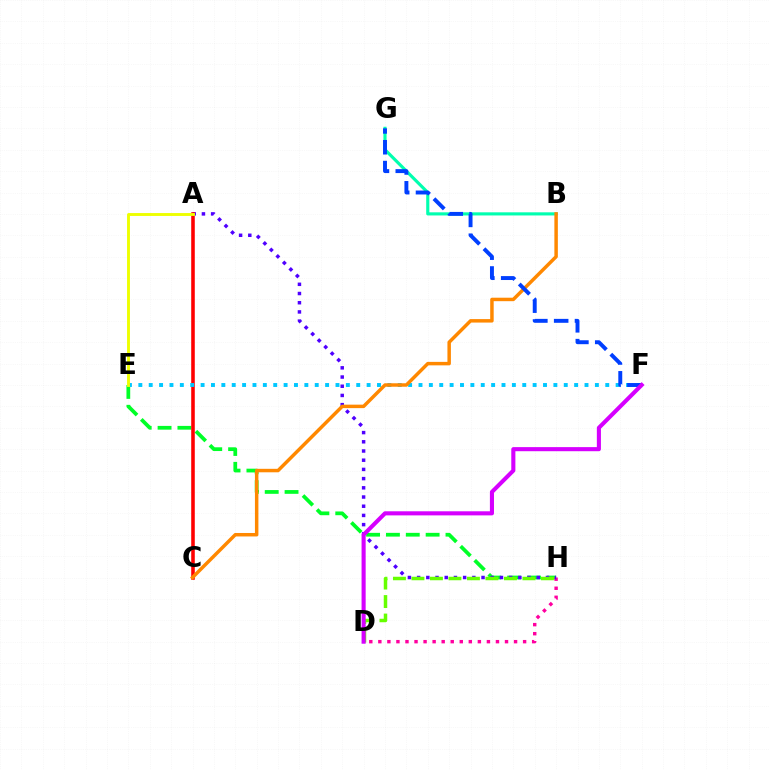{('E', 'H'): [{'color': '#00ff27', 'line_style': 'dashed', 'thickness': 2.7}], ('D', 'H'): [{'color': '#ff00a0', 'line_style': 'dotted', 'thickness': 2.46}, {'color': '#66ff00', 'line_style': 'dashed', 'thickness': 2.51}], ('A', 'H'): [{'color': '#4f00ff', 'line_style': 'dotted', 'thickness': 2.5}], ('B', 'G'): [{'color': '#00ffaf', 'line_style': 'solid', 'thickness': 2.26}], ('A', 'C'): [{'color': '#ff0000', 'line_style': 'solid', 'thickness': 2.57}], ('E', 'F'): [{'color': '#00c7ff', 'line_style': 'dotted', 'thickness': 2.82}], ('B', 'C'): [{'color': '#ff8800', 'line_style': 'solid', 'thickness': 2.5}], ('F', 'G'): [{'color': '#003fff', 'line_style': 'dashed', 'thickness': 2.83}], ('D', 'F'): [{'color': '#d600ff', 'line_style': 'solid', 'thickness': 2.94}], ('A', 'E'): [{'color': '#eeff00', 'line_style': 'solid', 'thickness': 2.09}]}